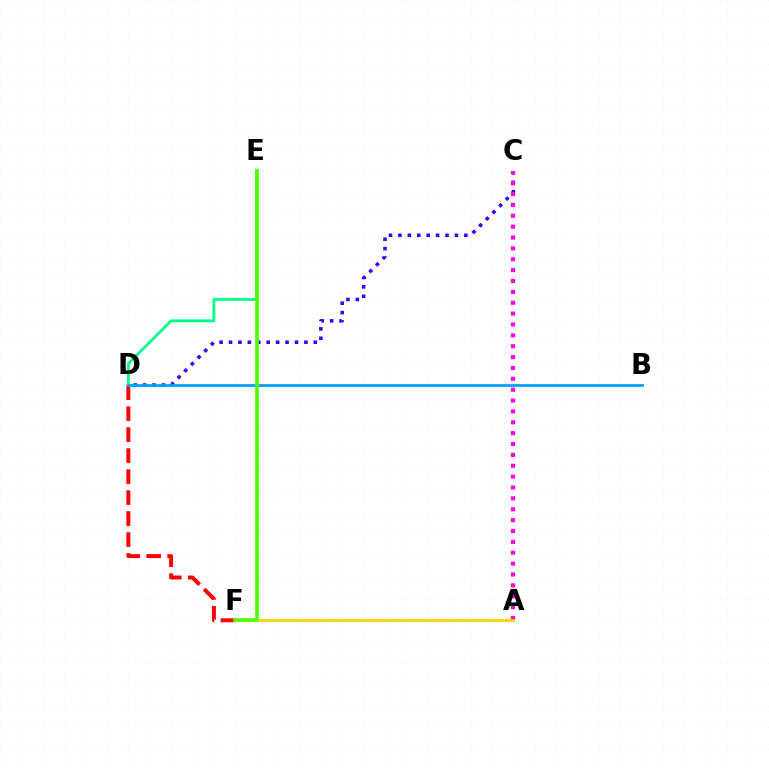{('D', 'F'): [{'color': '#ff0000', 'line_style': 'dashed', 'thickness': 2.85}], ('C', 'D'): [{'color': '#3700ff', 'line_style': 'dotted', 'thickness': 2.56}], ('A', 'C'): [{'color': '#ff00ed', 'line_style': 'dotted', 'thickness': 2.95}], ('A', 'F'): [{'color': '#ffd500', 'line_style': 'solid', 'thickness': 2.04}], ('D', 'E'): [{'color': '#00ff86', 'line_style': 'solid', 'thickness': 2.03}], ('B', 'D'): [{'color': '#009eff', 'line_style': 'solid', 'thickness': 1.98}], ('E', 'F'): [{'color': '#4fff00', 'line_style': 'solid', 'thickness': 2.62}]}